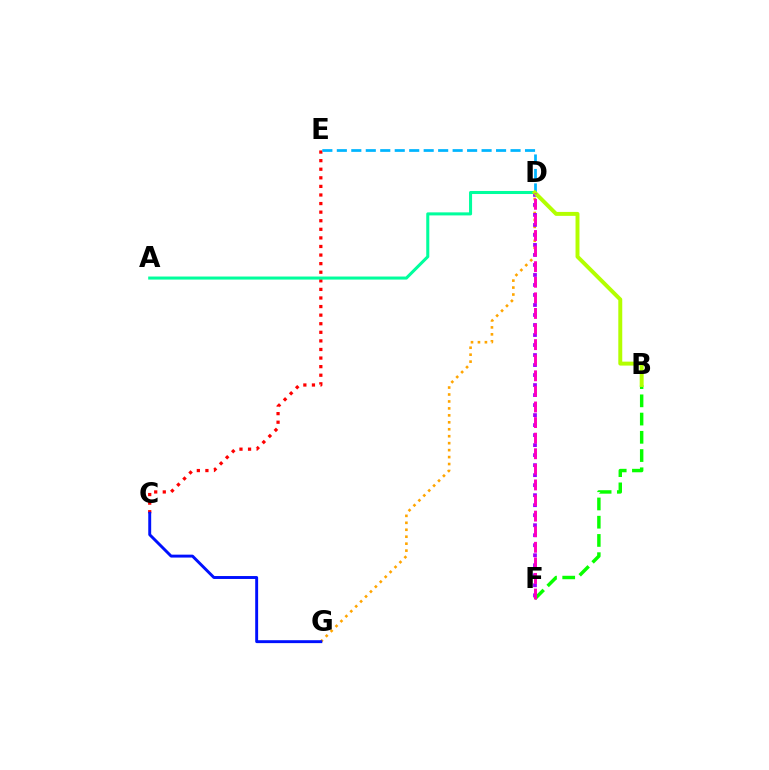{('C', 'E'): [{'color': '#ff0000', 'line_style': 'dotted', 'thickness': 2.33}], ('B', 'F'): [{'color': '#08ff00', 'line_style': 'dashed', 'thickness': 2.48}], ('D', 'G'): [{'color': '#ffa500', 'line_style': 'dotted', 'thickness': 1.89}], ('A', 'D'): [{'color': '#00ff9d', 'line_style': 'solid', 'thickness': 2.19}], ('D', 'E'): [{'color': '#00b5ff', 'line_style': 'dashed', 'thickness': 1.97}], ('D', 'F'): [{'color': '#9b00ff', 'line_style': 'dotted', 'thickness': 2.72}, {'color': '#ff00bd', 'line_style': 'dashed', 'thickness': 2.12}], ('B', 'D'): [{'color': '#b3ff00', 'line_style': 'solid', 'thickness': 2.84}], ('C', 'G'): [{'color': '#0010ff', 'line_style': 'solid', 'thickness': 2.1}]}